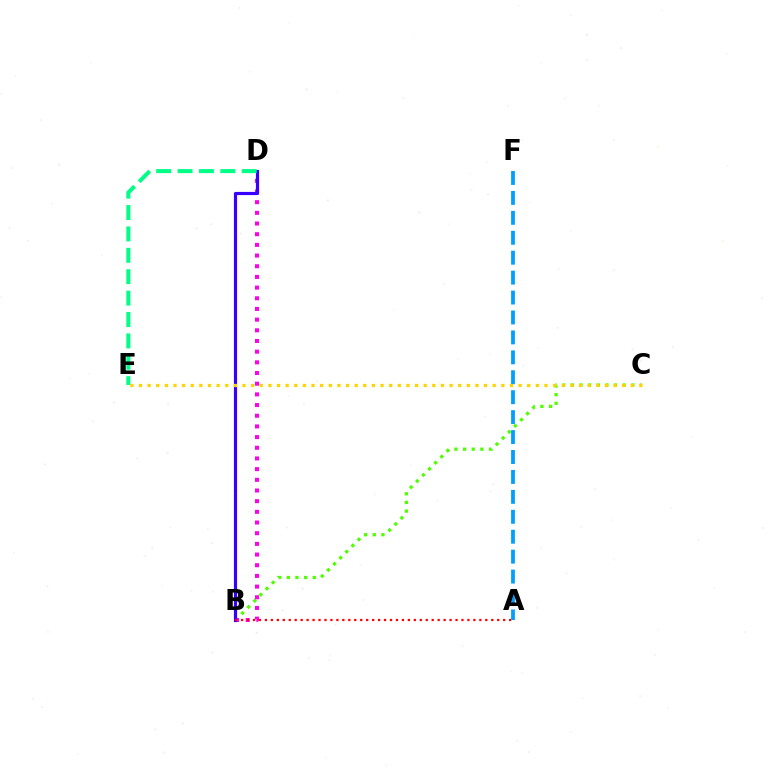{('B', 'C'): [{'color': '#4fff00', 'line_style': 'dotted', 'thickness': 2.35}], ('B', 'D'): [{'color': '#ff00ed', 'line_style': 'dotted', 'thickness': 2.9}, {'color': '#3700ff', 'line_style': 'solid', 'thickness': 2.28}], ('A', 'B'): [{'color': '#ff0000', 'line_style': 'dotted', 'thickness': 1.62}], ('A', 'F'): [{'color': '#009eff', 'line_style': 'dashed', 'thickness': 2.71}], ('D', 'E'): [{'color': '#00ff86', 'line_style': 'dashed', 'thickness': 2.91}], ('C', 'E'): [{'color': '#ffd500', 'line_style': 'dotted', 'thickness': 2.34}]}